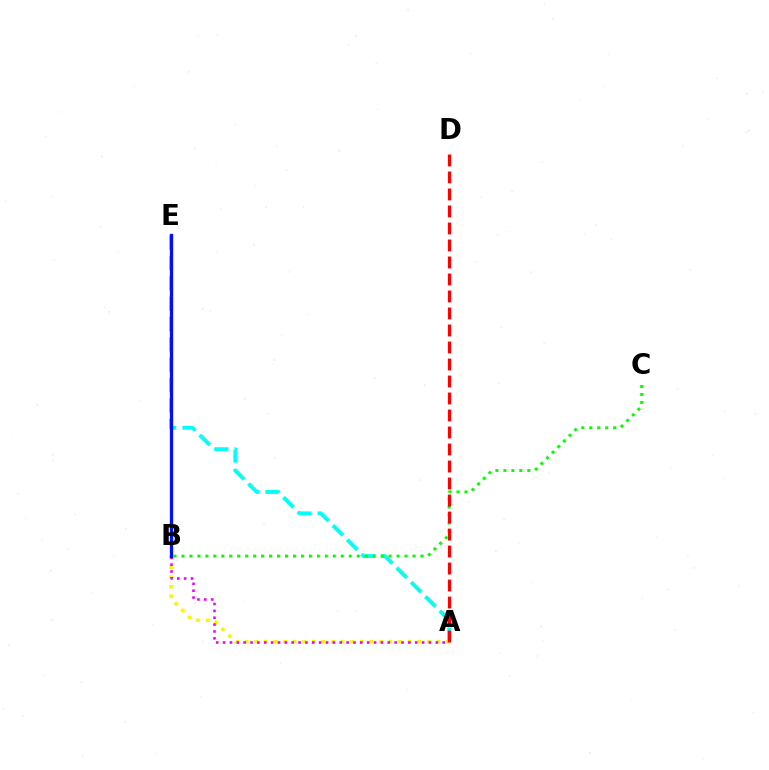{('A', 'B'): [{'color': '#fcf500', 'line_style': 'dotted', 'thickness': 2.61}, {'color': '#ee00ff', 'line_style': 'dotted', 'thickness': 1.86}], ('A', 'E'): [{'color': '#00fff6', 'line_style': 'dashed', 'thickness': 2.76}], ('B', 'C'): [{'color': '#08ff00', 'line_style': 'dotted', 'thickness': 2.16}], ('A', 'D'): [{'color': '#ff0000', 'line_style': 'dashed', 'thickness': 2.31}], ('B', 'E'): [{'color': '#0010ff', 'line_style': 'solid', 'thickness': 2.36}]}